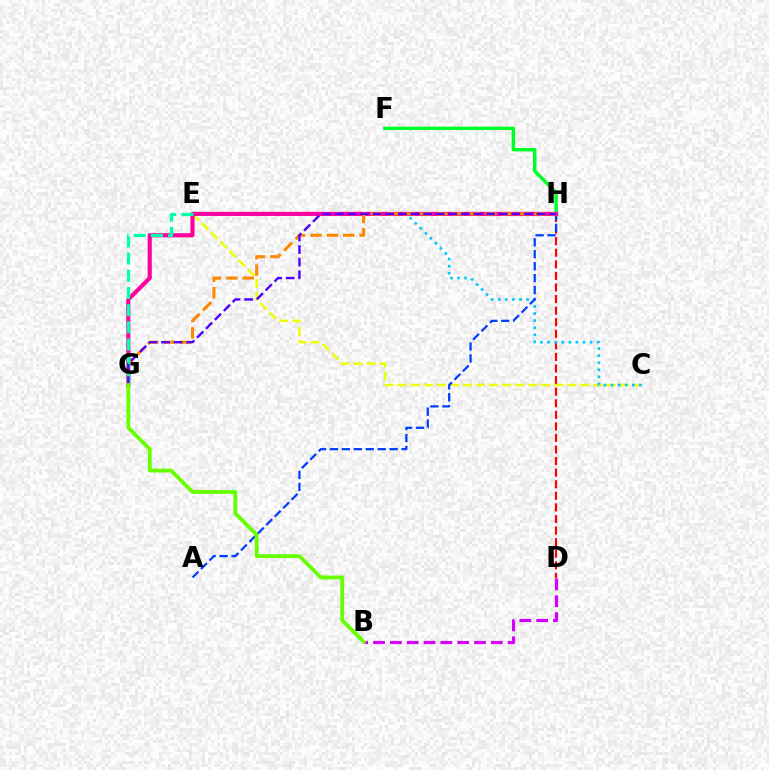{('D', 'H'): [{'color': '#ff0000', 'line_style': 'dashed', 'thickness': 1.57}], ('C', 'E'): [{'color': '#eeff00', 'line_style': 'dashed', 'thickness': 1.77}, {'color': '#00c7ff', 'line_style': 'dotted', 'thickness': 1.92}], ('F', 'H'): [{'color': '#00ff27', 'line_style': 'solid', 'thickness': 2.47}], ('A', 'H'): [{'color': '#003fff', 'line_style': 'dashed', 'thickness': 1.62}], ('G', 'H'): [{'color': '#ff00a0', 'line_style': 'solid', 'thickness': 2.97}, {'color': '#ff8800', 'line_style': 'dashed', 'thickness': 2.22}, {'color': '#4f00ff', 'line_style': 'dashed', 'thickness': 1.71}], ('E', 'G'): [{'color': '#00ffaf', 'line_style': 'dashed', 'thickness': 2.33}], ('B', 'D'): [{'color': '#d600ff', 'line_style': 'dashed', 'thickness': 2.29}], ('B', 'G'): [{'color': '#66ff00', 'line_style': 'solid', 'thickness': 2.74}]}